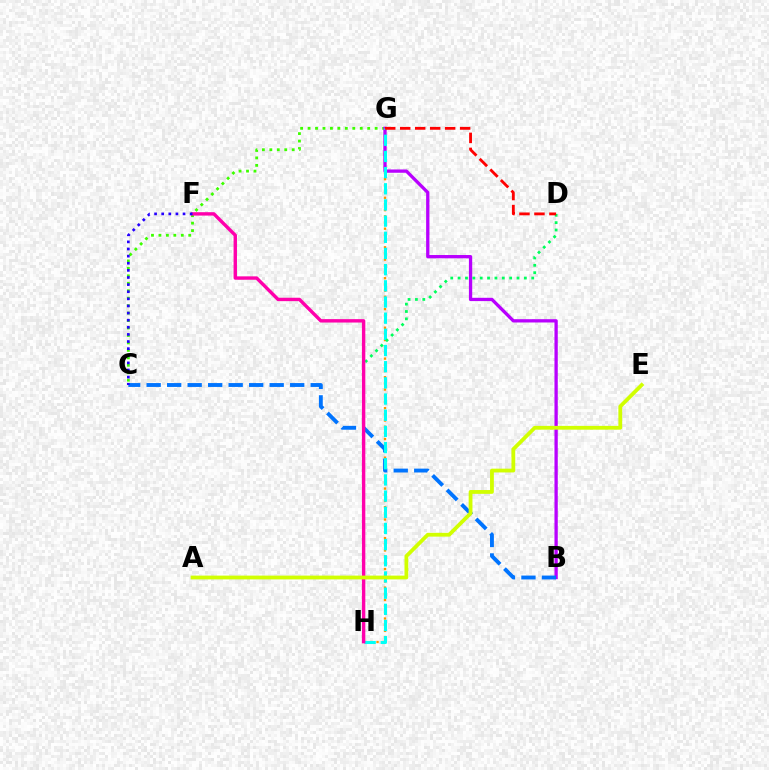{('C', 'G'): [{'color': '#3dff00', 'line_style': 'dotted', 'thickness': 2.02}], ('G', 'H'): [{'color': '#ff9400', 'line_style': 'dotted', 'thickness': 1.68}, {'color': '#00fff6', 'line_style': 'dashed', 'thickness': 2.2}], ('B', 'G'): [{'color': '#b900ff', 'line_style': 'solid', 'thickness': 2.37}], ('B', 'C'): [{'color': '#0074ff', 'line_style': 'dashed', 'thickness': 2.79}], ('D', 'H'): [{'color': '#00ff5c', 'line_style': 'dotted', 'thickness': 2.0}], ('F', 'H'): [{'color': '#ff00ac', 'line_style': 'solid', 'thickness': 2.45}], ('A', 'E'): [{'color': '#d1ff00', 'line_style': 'solid', 'thickness': 2.73}], ('D', 'G'): [{'color': '#ff0000', 'line_style': 'dashed', 'thickness': 2.04}], ('C', 'F'): [{'color': '#2500ff', 'line_style': 'dotted', 'thickness': 1.93}]}